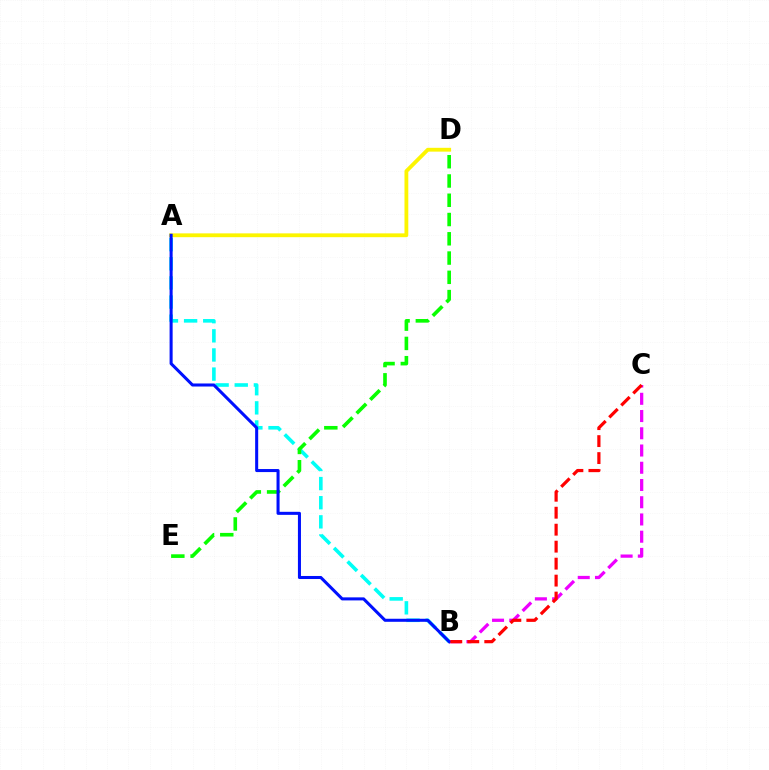{('B', 'C'): [{'color': '#ee00ff', 'line_style': 'dashed', 'thickness': 2.34}, {'color': '#ff0000', 'line_style': 'dashed', 'thickness': 2.31}], ('A', 'D'): [{'color': '#fcf500', 'line_style': 'solid', 'thickness': 2.75}], ('A', 'B'): [{'color': '#00fff6', 'line_style': 'dashed', 'thickness': 2.6}, {'color': '#0010ff', 'line_style': 'solid', 'thickness': 2.19}], ('D', 'E'): [{'color': '#08ff00', 'line_style': 'dashed', 'thickness': 2.62}]}